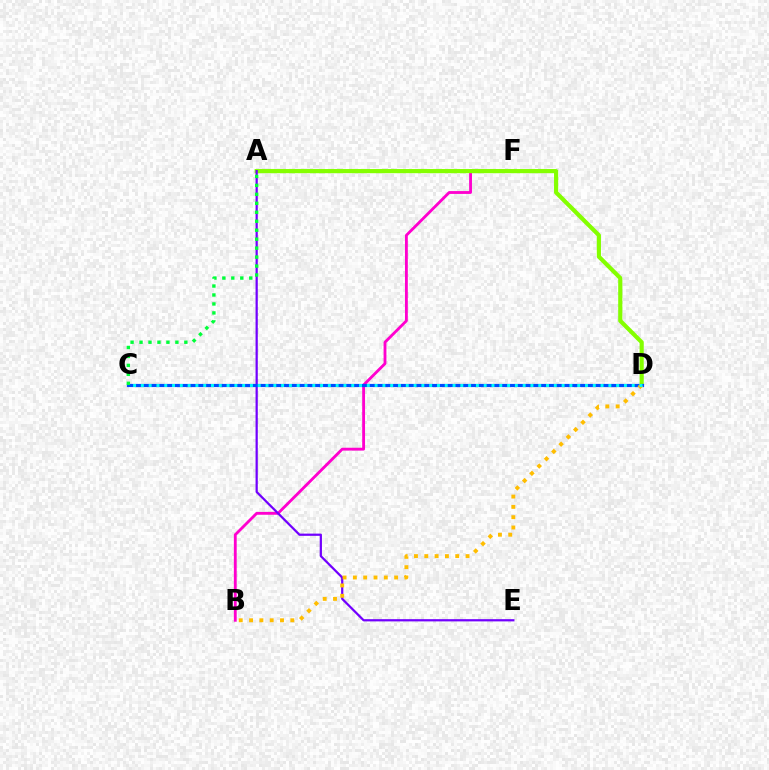{('B', 'F'): [{'color': '#ff00cf', 'line_style': 'solid', 'thickness': 2.04}], ('A', 'F'): [{'color': '#ff0000', 'line_style': 'dotted', 'thickness': 1.88}], ('A', 'D'): [{'color': '#84ff00', 'line_style': 'solid', 'thickness': 3.0}], ('A', 'E'): [{'color': '#7200ff', 'line_style': 'solid', 'thickness': 1.6}], ('C', 'D'): [{'color': '#004bff', 'line_style': 'solid', 'thickness': 2.3}, {'color': '#00fff6', 'line_style': 'dotted', 'thickness': 2.12}], ('B', 'D'): [{'color': '#ffbd00', 'line_style': 'dotted', 'thickness': 2.8}], ('A', 'C'): [{'color': '#00ff39', 'line_style': 'dotted', 'thickness': 2.44}]}